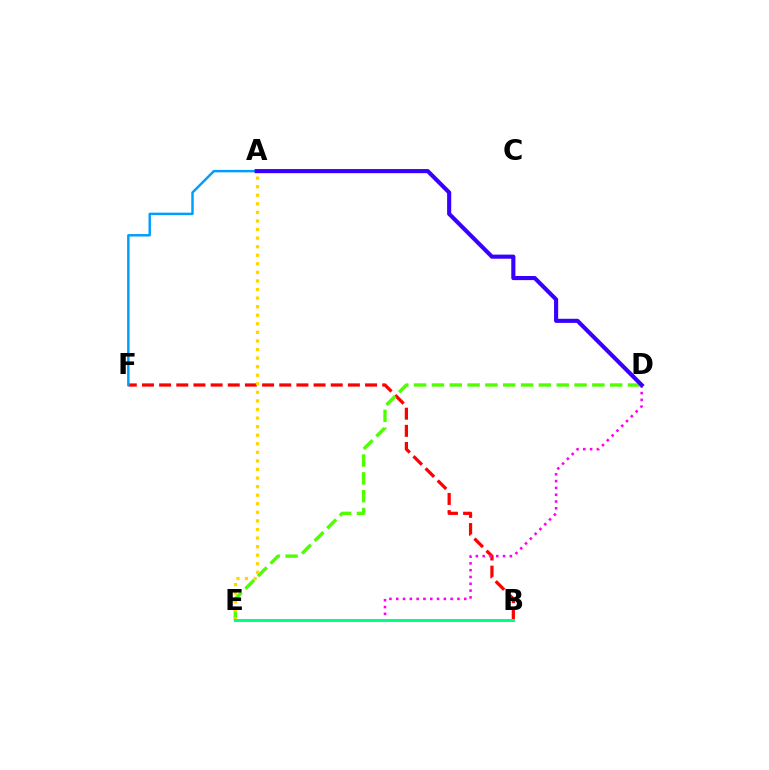{('B', 'F'): [{'color': '#ff0000', 'line_style': 'dashed', 'thickness': 2.33}], ('A', 'F'): [{'color': '#009eff', 'line_style': 'solid', 'thickness': 1.77}], ('D', 'E'): [{'color': '#4fff00', 'line_style': 'dashed', 'thickness': 2.42}, {'color': '#ff00ed', 'line_style': 'dotted', 'thickness': 1.85}], ('A', 'E'): [{'color': '#ffd500', 'line_style': 'dotted', 'thickness': 2.33}], ('A', 'D'): [{'color': '#3700ff', 'line_style': 'solid', 'thickness': 2.96}], ('B', 'E'): [{'color': '#00ff86', 'line_style': 'solid', 'thickness': 2.18}]}